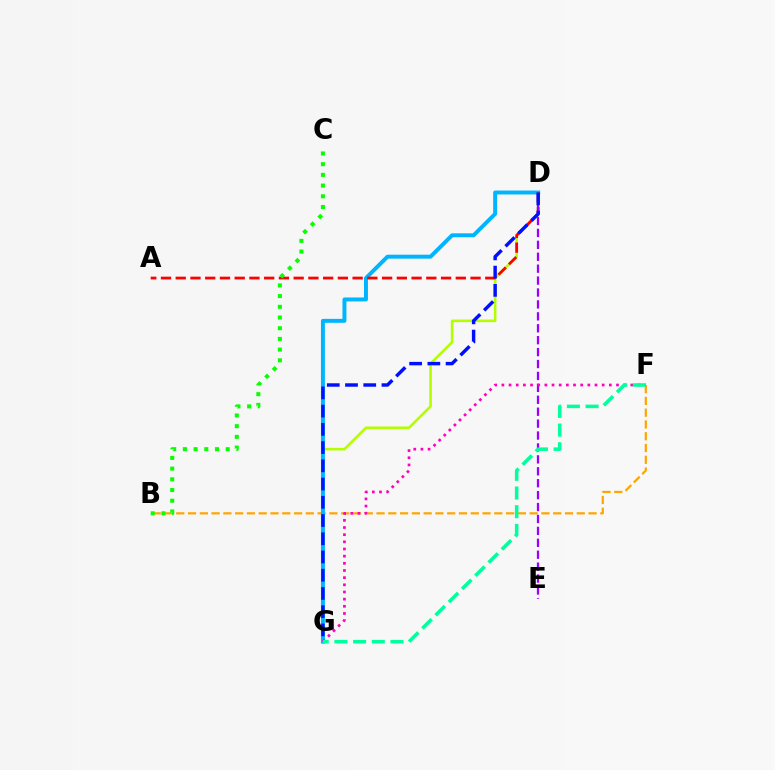{('D', 'G'): [{'color': '#b3ff00', 'line_style': 'solid', 'thickness': 1.87}, {'color': '#00b5ff', 'line_style': 'solid', 'thickness': 2.84}, {'color': '#0010ff', 'line_style': 'dashed', 'thickness': 2.48}], ('B', 'F'): [{'color': '#ffa500', 'line_style': 'dashed', 'thickness': 1.6}], ('A', 'D'): [{'color': '#ff0000', 'line_style': 'dashed', 'thickness': 2.0}], ('D', 'E'): [{'color': '#9b00ff', 'line_style': 'dashed', 'thickness': 1.62}], ('F', 'G'): [{'color': '#ff00bd', 'line_style': 'dotted', 'thickness': 1.95}, {'color': '#00ff9d', 'line_style': 'dashed', 'thickness': 2.54}], ('B', 'C'): [{'color': '#08ff00', 'line_style': 'dotted', 'thickness': 2.91}]}